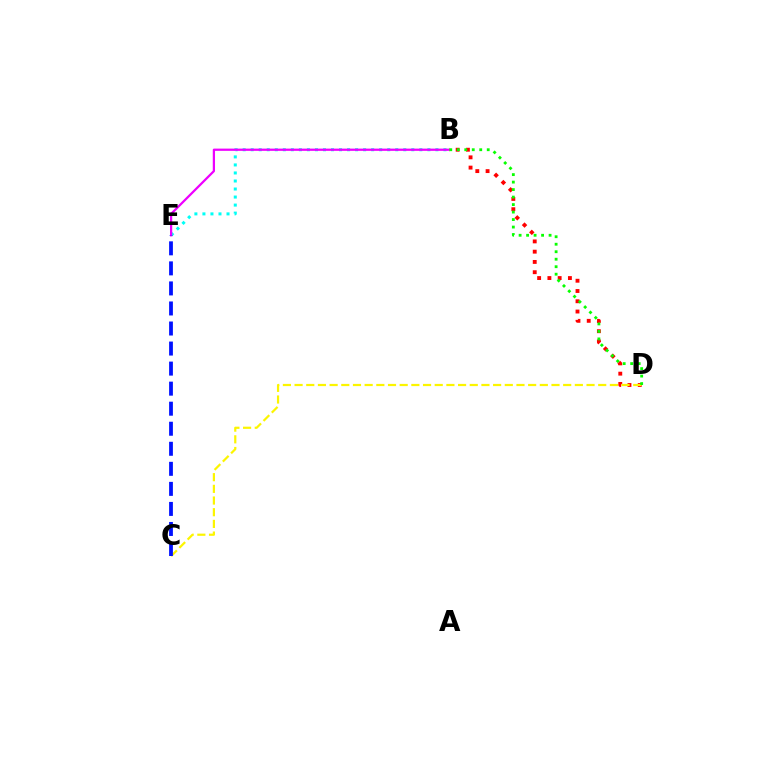{('B', 'E'): [{'color': '#00fff6', 'line_style': 'dotted', 'thickness': 2.18}, {'color': '#ee00ff', 'line_style': 'solid', 'thickness': 1.61}], ('B', 'D'): [{'color': '#ff0000', 'line_style': 'dotted', 'thickness': 2.79}, {'color': '#08ff00', 'line_style': 'dotted', 'thickness': 2.04}], ('C', 'D'): [{'color': '#fcf500', 'line_style': 'dashed', 'thickness': 1.59}], ('C', 'E'): [{'color': '#0010ff', 'line_style': 'dashed', 'thickness': 2.72}]}